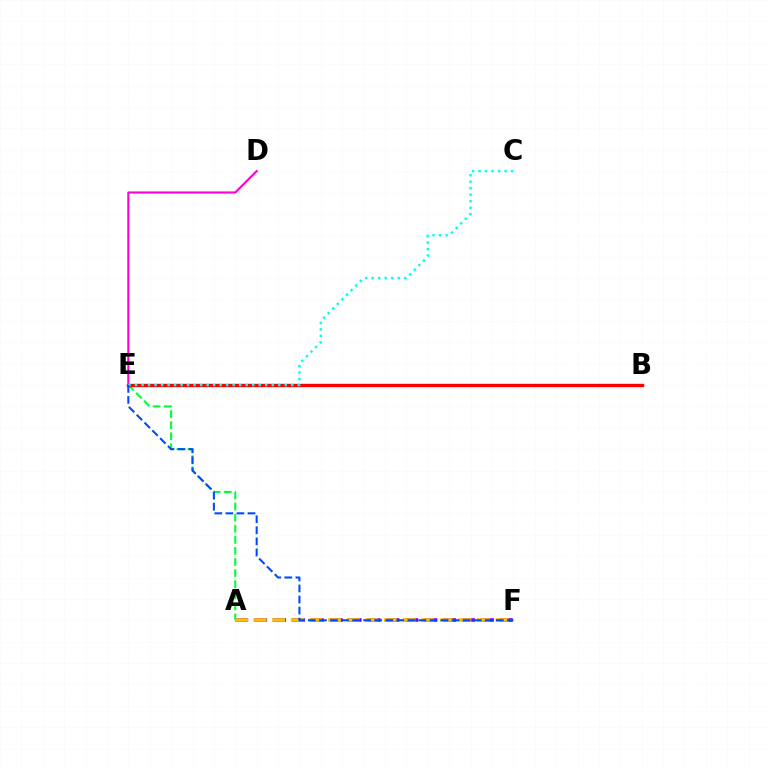{('A', 'E'): [{'color': '#00ff39', 'line_style': 'dashed', 'thickness': 1.51}], ('A', 'F'): [{'color': '#7200ff', 'line_style': 'dashed', 'thickness': 2.57}, {'color': '#ffbd00', 'line_style': 'dashed', 'thickness': 2.53}], ('B', 'E'): [{'color': '#84ff00', 'line_style': 'dashed', 'thickness': 2.02}, {'color': '#ff0000', 'line_style': 'solid', 'thickness': 2.43}], ('D', 'E'): [{'color': '#ff00cf', 'line_style': 'solid', 'thickness': 1.52}], ('C', 'E'): [{'color': '#00fff6', 'line_style': 'dotted', 'thickness': 1.77}], ('E', 'F'): [{'color': '#004bff', 'line_style': 'dashed', 'thickness': 1.5}]}